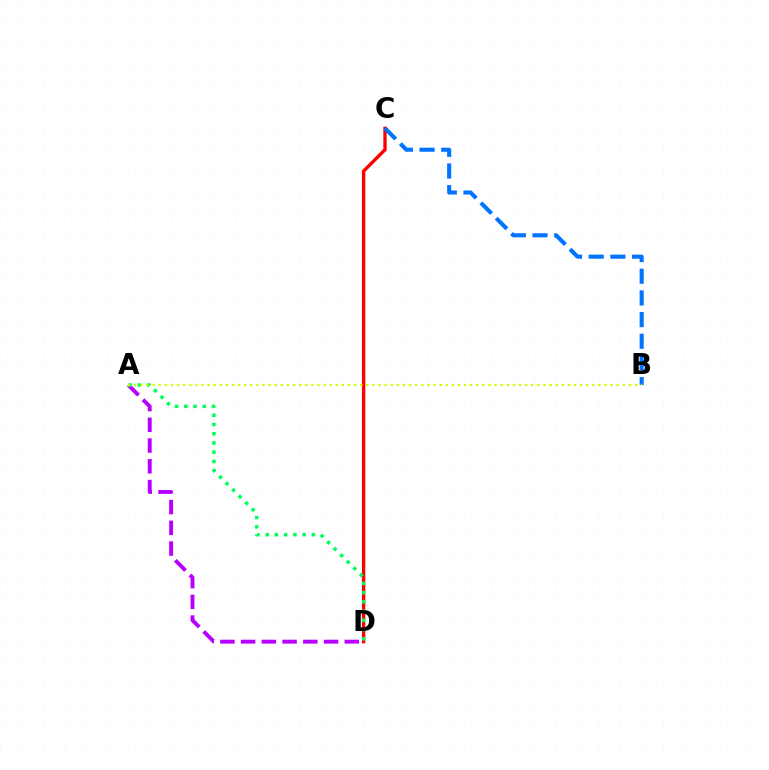{('C', 'D'): [{'color': '#ff0000', 'line_style': 'solid', 'thickness': 2.41}], ('B', 'C'): [{'color': '#0074ff', 'line_style': 'dashed', 'thickness': 2.95}], ('A', 'D'): [{'color': '#b900ff', 'line_style': 'dashed', 'thickness': 2.82}, {'color': '#00ff5c', 'line_style': 'dotted', 'thickness': 2.51}], ('A', 'B'): [{'color': '#d1ff00', 'line_style': 'dotted', 'thickness': 1.66}]}